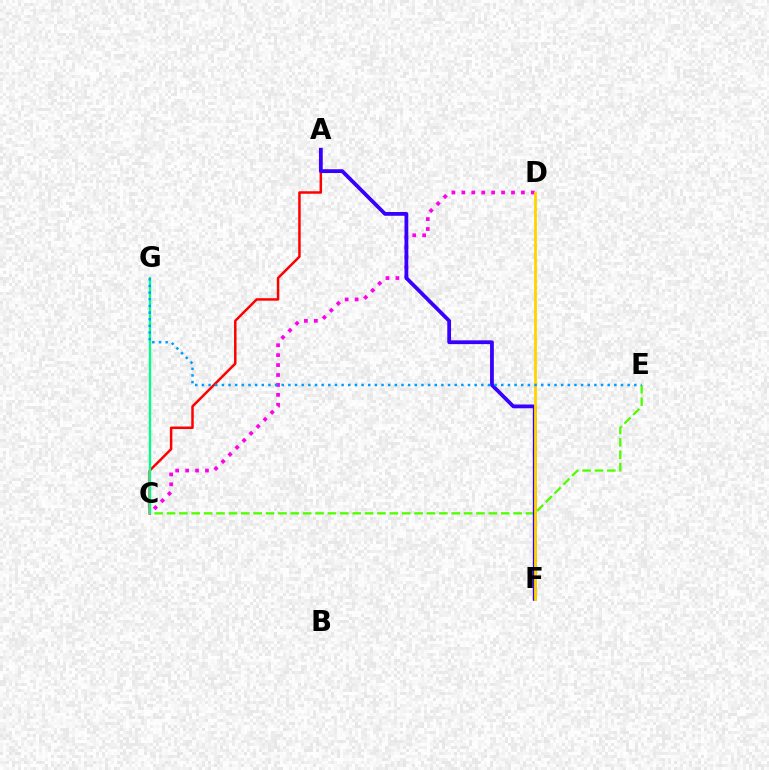{('C', 'E'): [{'color': '#4fff00', 'line_style': 'dashed', 'thickness': 1.68}], ('A', 'C'): [{'color': '#ff0000', 'line_style': 'solid', 'thickness': 1.79}], ('C', 'D'): [{'color': '#ff00ed', 'line_style': 'dotted', 'thickness': 2.7}], ('A', 'F'): [{'color': '#3700ff', 'line_style': 'solid', 'thickness': 2.72}], ('D', 'F'): [{'color': '#ffd500', 'line_style': 'solid', 'thickness': 2.01}], ('C', 'G'): [{'color': '#00ff86', 'line_style': 'solid', 'thickness': 1.65}], ('E', 'G'): [{'color': '#009eff', 'line_style': 'dotted', 'thickness': 1.81}]}